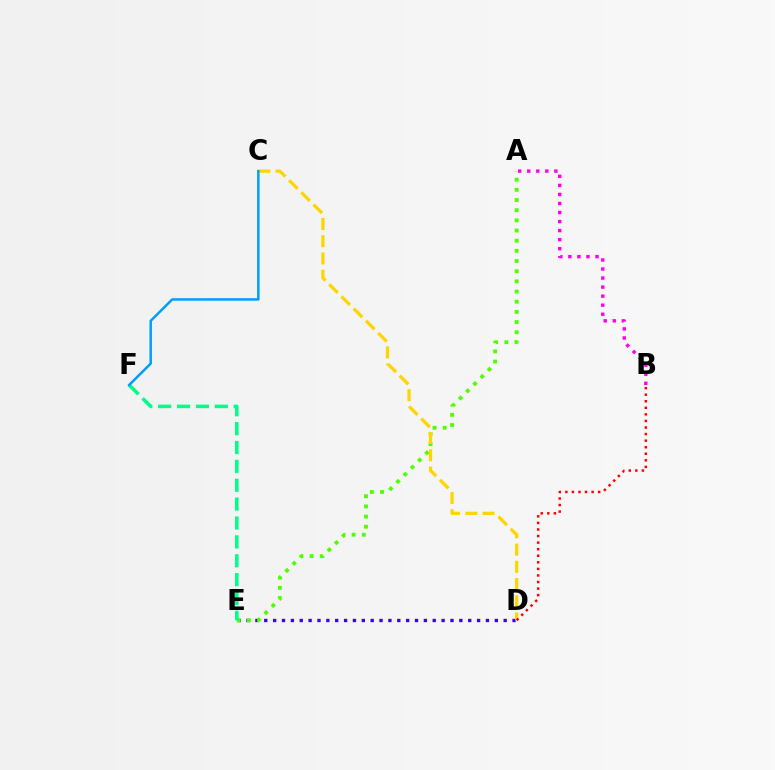{('D', 'E'): [{'color': '#3700ff', 'line_style': 'dotted', 'thickness': 2.41}], ('A', 'B'): [{'color': '#ff00ed', 'line_style': 'dotted', 'thickness': 2.46}], ('A', 'E'): [{'color': '#4fff00', 'line_style': 'dotted', 'thickness': 2.76}], ('C', 'D'): [{'color': '#ffd500', 'line_style': 'dashed', 'thickness': 2.34}], ('E', 'F'): [{'color': '#00ff86', 'line_style': 'dashed', 'thickness': 2.56}], ('C', 'F'): [{'color': '#009eff', 'line_style': 'solid', 'thickness': 1.8}], ('B', 'D'): [{'color': '#ff0000', 'line_style': 'dotted', 'thickness': 1.78}]}